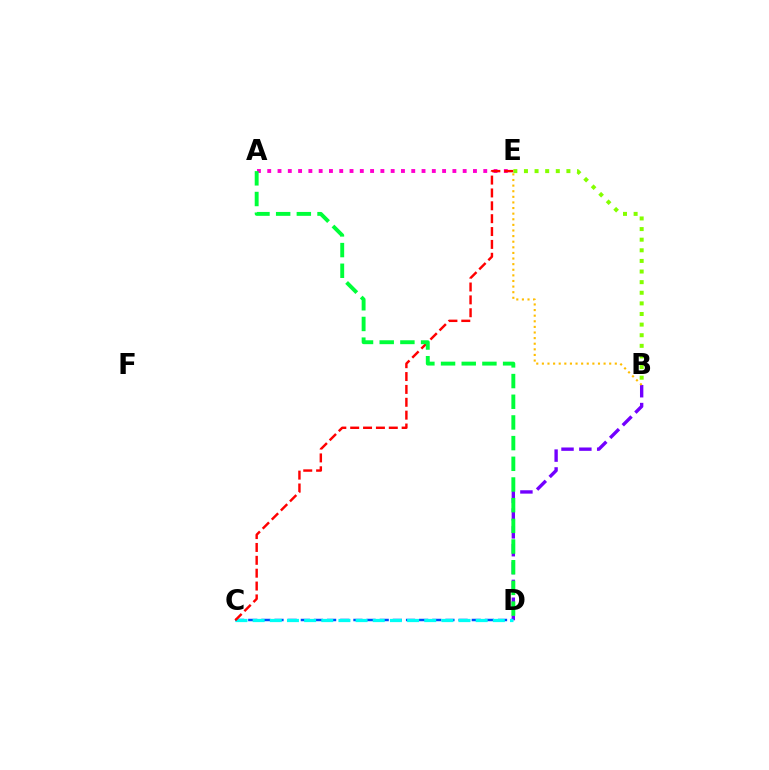{('B', 'E'): [{'color': '#84ff00', 'line_style': 'dotted', 'thickness': 2.88}, {'color': '#ffbd00', 'line_style': 'dotted', 'thickness': 1.52}], ('A', 'E'): [{'color': '#ff00cf', 'line_style': 'dotted', 'thickness': 2.79}], ('B', 'D'): [{'color': '#7200ff', 'line_style': 'dashed', 'thickness': 2.42}], ('C', 'D'): [{'color': '#004bff', 'line_style': 'dashed', 'thickness': 1.79}, {'color': '#00fff6', 'line_style': 'dashed', 'thickness': 2.33}], ('C', 'E'): [{'color': '#ff0000', 'line_style': 'dashed', 'thickness': 1.75}], ('A', 'D'): [{'color': '#00ff39', 'line_style': 'dashed', 'thickness': 2.81}]}